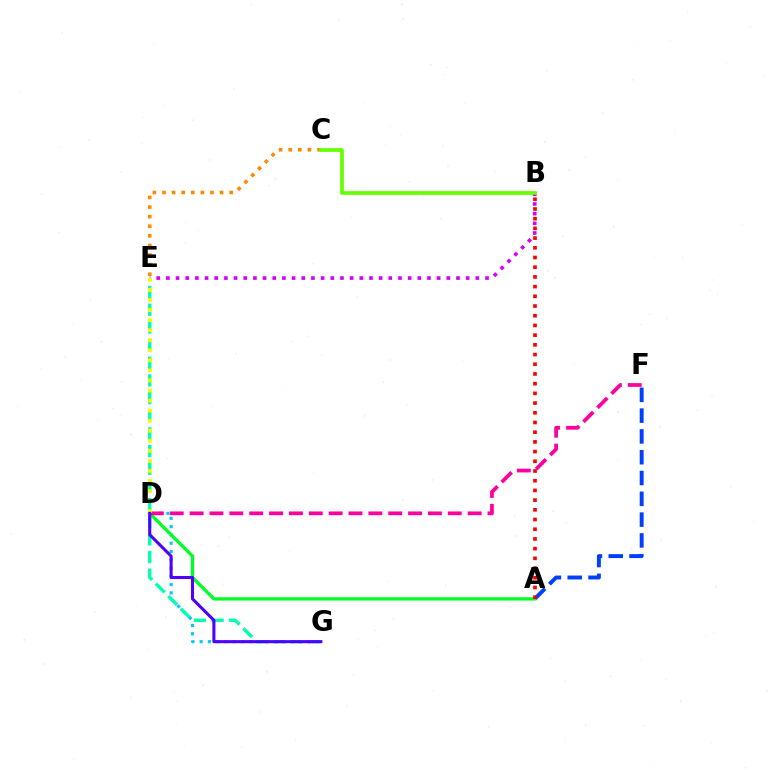{('D', 'G'): [{'color': '#00c7ff', 'line_style': 'dotted', 'thickness': 2.25}, {'color': '#4f00ff', 'line_style': 'solid', 'thickness': 2.21}], ('E', 'G'): [{'color': '#00ffaf', 'line_style': 'dashed', 'thickness': 2.4}], ('A', 'F'): [{'color': '#003fff', 'line_style': 'dashed', 'thickness': 2.83}], ('A', 'D'): [{'color': '#00ff27', 'line_style': 'solid', 'thickness': 2.39}], ('D', 'F'): [{'color': '#ff00a0', 'line_style': 'dashed', 'thickness': 2.7}], ('A', 'B'): [{'color': '#ff0000', 'line_style': 'dotted', 'thickness': 2.64}], ('C', 'E'): [{'color': '#ff8800', 'line_style': 'dotted', 'thickness': 2.61}], ('B', 'E'): [{'color': '#d600ff', 'line_style': 'dotted', 'thickness': 2.63}], ('D', 'E'): [{'color': '#eeff00', 'line_style': 'dotted', 'thickness': 2.73}], ('B', 'C'): [{'color': '#66ff00', 'line_style': 'solid', 'thickness': 2.68}]}